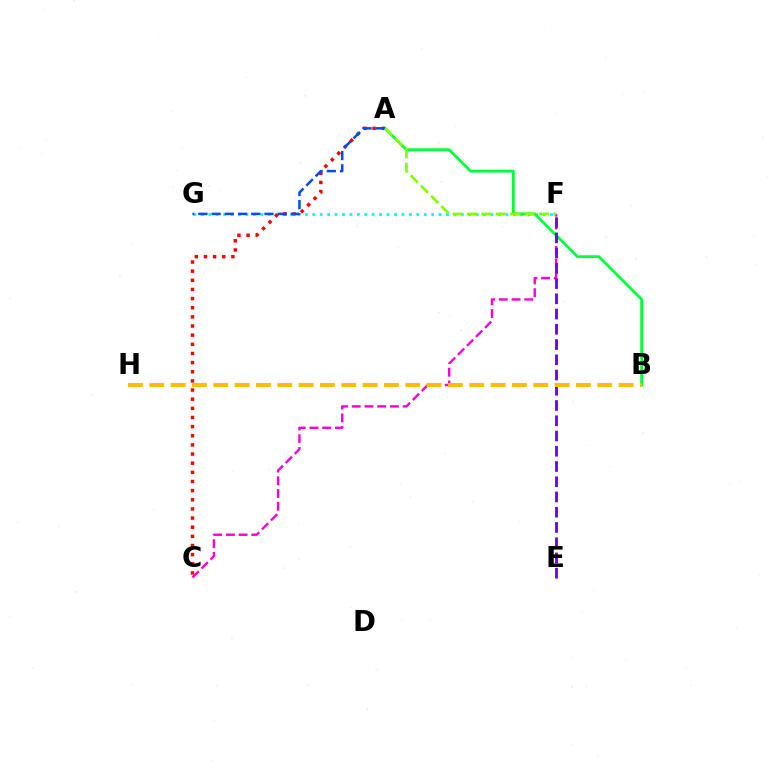{('F', 'G'): [{'color': '#00fff6', 'line_style': 'dotted', 'thickness': 2.02}], ('A', 'C'): [{'color': '#ff0000', 'line_style': 'dotted', 'thickness': 2.48}], ('C', 'F'): [{'color': '#ff00cf', 'line_style': 'dashed', 'thickness': 1.73}], ('A', 'B'): [{'color': '#00ff39', 'line_style': 'solid', 'thickness': 2.03}], ('A', 'G'): [{'color': '#004bff', 'line_style': 'dashed', 'thickness': 1.8}], ('A', 'F'): [{'color': '#84ff00', 'line_style': 'dashed', 'thickness': 1.96}], ('E', 'F'): [{'color': '#7200ff', 'line_style': 'dashed', 'thickness': 2.07}], ('B', 'H'): [{'color': '#ffbd00', 'line_style': 'dashed', 'thickness': 2.9}]}